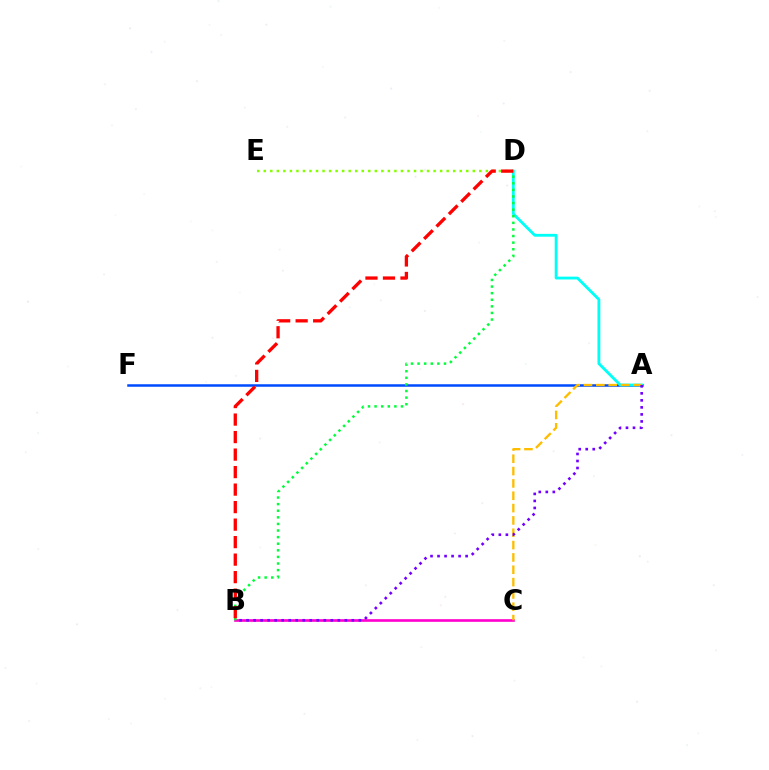{('A', 'F'): [{'color': '#004bff', 'line_style': 'solid', 'thickness': 1.8}], ('B', 'C'): [{'color': '#ff00cf', 'line_style': 'solid', 'thickness': 1.9}], ('A', 'D'): [{'color': '#00fff6', 'line_style': 'solid', 'thickness': 2.04}], ('D', 'E'): [{'color': '#84ff00', 'line_style': 'dotted', 'thickness': 1.77}], ('A', 'C'): [{'color': '#ffbd00', 'line_style': 'dashed', 'thickness': 1.68}], ('A', 'B'): [{'color': '#7200ff', 'line_style': 'dotted', 'thickness': 1.91}], ('B', 'D'): [{'color': '#00ff39', 'line_style': 'dotted', 'thickness': 1.79}, {'color': '#ff0000', 'line_style': 'dashed', 'thickness': 2.38}]}